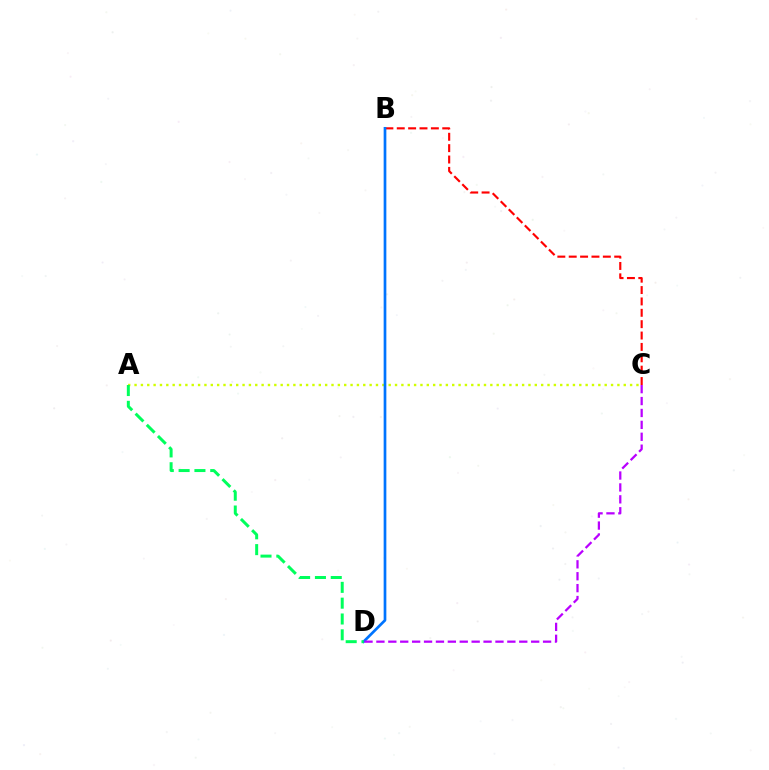{('B', 'C'): [{'color': '#ff0000', 'line_style': 'dashed', 'thickness': 1.54}], ('A', 'C'): [{'color': '#d1ff00', 'line_style': 'dotted', 'thickness': 1.73}], ('B', 'D'): [{'color': '#0074ff', 'line_style': 'solid', 'thickness': 1.94}], ('A', 'D'): [{'color': '#00ff5c', 'line_style': 'dashed', 'thickness': 2.15}], ('C', 'D'): [{'color': '#b900ff', 'line_style': 'dashed', 'thickness': 1.62}]}